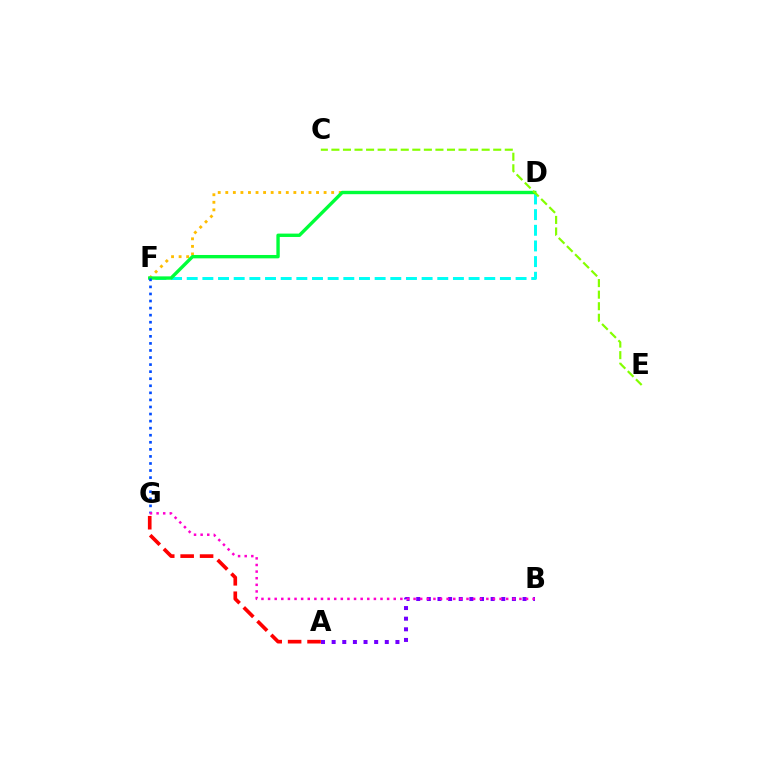{('D', 'F'): [{'color': '#ffbd00', 'line_style': 'dotted', 'thickness': 2.05}, {'color': '#00fff6', 'line_style': 'dashed', 'thickness': 2.13}, {'color': '#00ff39', 'line_style': 'solid', 'thickness': 2.43}], ('F', 'G'): [{'color': '#004bff', 'line_style': 'dotted', 'thickness': 1.92}], ('C', 'E'): [{'color': '#84ff00', 'line_style': 'dashed', 'thickness': 1.57}], ('A', 'G'): [{'color': '#ff0000', 'line_style': 'dashed', 'thickness': 2.64}], ('A', 'B'): [{'color': '#7200ff', 'line_style': 'dotted', 'thickness': 2.89}], ('B', 'G'): [{'color': '#ff00cf', 'line_style': 'dotted', 'thickness': 1.8}]}